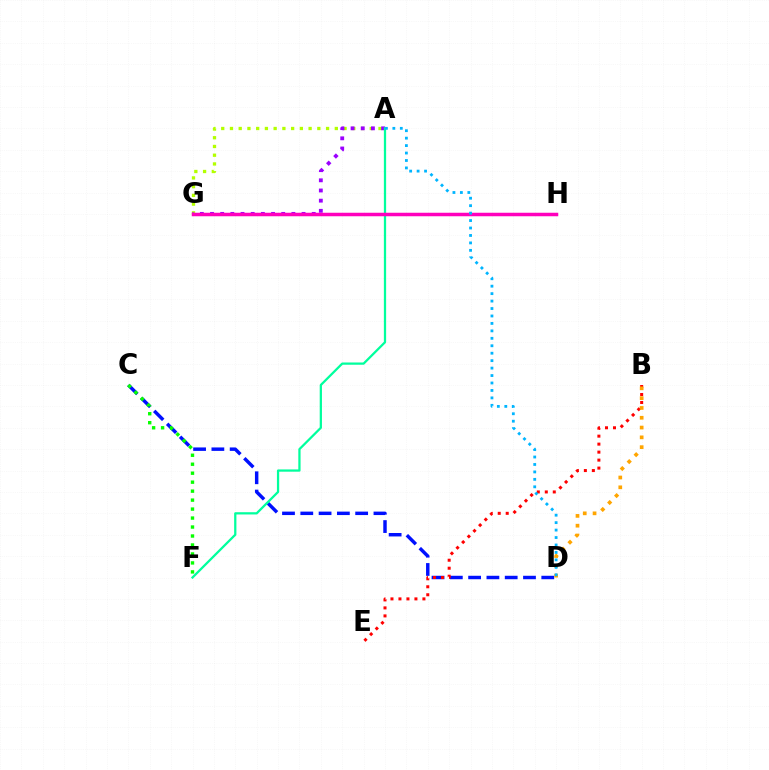{('A', 'G'): [{'color': '#b3ff00', 'line_style': 'dotted', 'thickness': 2.37}, {'color': '#9b00ff', 'line_style': 'dotted', 'thickness': 2.76}], ('C', 'D'): [{'color': '#0010ff', 'line_style': 'dashed', 'thickness': 2.48}], ('A', 'F'): [{'color': '#00ff9d', 'line_style': 'solid', 'thickness': 1.62}], ('C', 'F'): [{'color': '#08ff00', 'line_style': 'dotted', 'thickness': 2.44}], ('B', 'E'): [{'color': '#ff0000', 'line_style': 'dotted', 'thickness': 2.17}], ('B', 'D'): [{'color': '#ffa500', 'line_style': 'dotted', 'thickness': 2.66}], ('G', 'H'): [{'color': '#ff00bd', 'line_style': 'solid', 'thickness': 2.52}], ('A', 'D'): [{'color': '#00b5ff', 'line_style': 'dotted', 'thickness': 2.02}]}